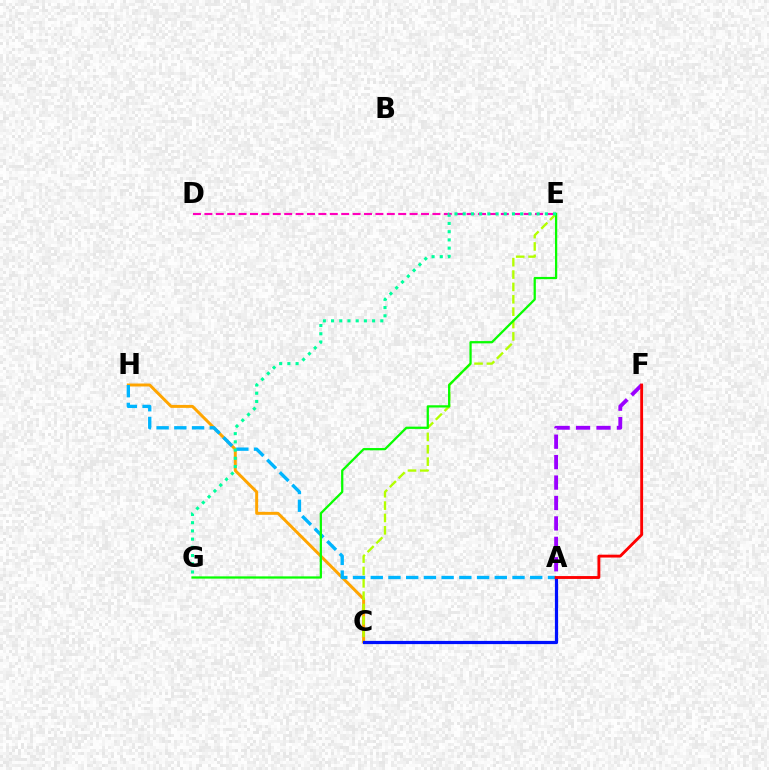{('C', 'H'): [{'color': '#ffa500', 'line_style': 'solid', 'thickness': 2.13}], ('A', 'H'): [{'color': '#00b5ff', 'line_style': 'dashed', 'thickness': 2.41}], ('C', 'E'): [{'color': '#b3ff00', 'line_style': 'dashed', 'thickness': 1.68}], ('D', 'E'): [{'color': '#ff00bd', 'line_style': 'dashed', 'thickness': 1.55}], ('A', 'C'): [{'color': '#0010ff', 'line_style': 'solid', 'thickness': 2.31}], ('A', 'F'): [{'color': '#9b00ff', 'line_style': 'dashed', 'thickness': 2.78}, {'color': '#ff0000', 'line_style': 'solid', 'thickness': 2.07}], ('E', 'G'): [{'color': '#08ff00', 'line_style': 'solid', 'thickness': 1.63}, {'color': '#00ff9d', 'line_style': 'dotted', 'thickness': 2.23}]}